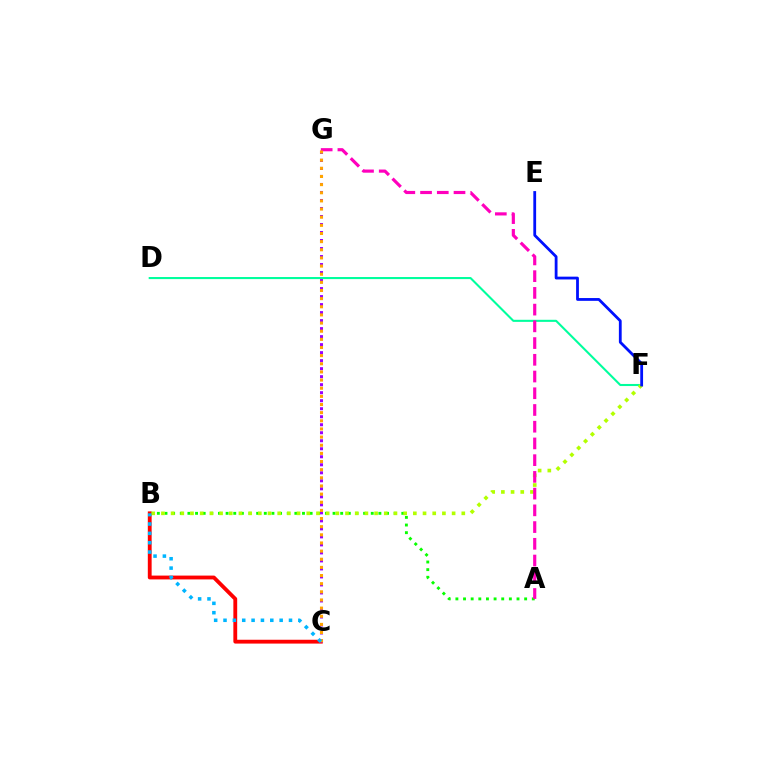{('A', 'B'): [{'color': '#08ff00', 'line_style': 'dotted', 'thickness': 2.08}], ('B', 'C'): [{'color': '#ff0000', 'line_style': 'solid', 'thickness': 2.76}, {'color': '#00b5ff', 'line_style': 'dotted', 'thickness': 2.54}], ('D', 'F'): [{'color': '#00ff9d', 'line_style': 'solid', 'thickness': 1.5}], ('B', 'F'): [{'color': '#b3ff00', 'line_style': 'dotted', 'thickness': 2.63}], ('C', 'G'): [{'color': '#9b00ff', 'line_style': 'dotted', 'thickness': 2.18}, {'color': '#ffa500', 'line_style': 'dotted', 'thickness': 2.21}], ('A', 'G'): [{'color': '#ff00bd', 'line_style': 'dashed', 'thickness': 2.27}], ('E', 'F'): [{'color': '#0010ff', 'line_style': 'solid', 'thickness': 2.02}]}